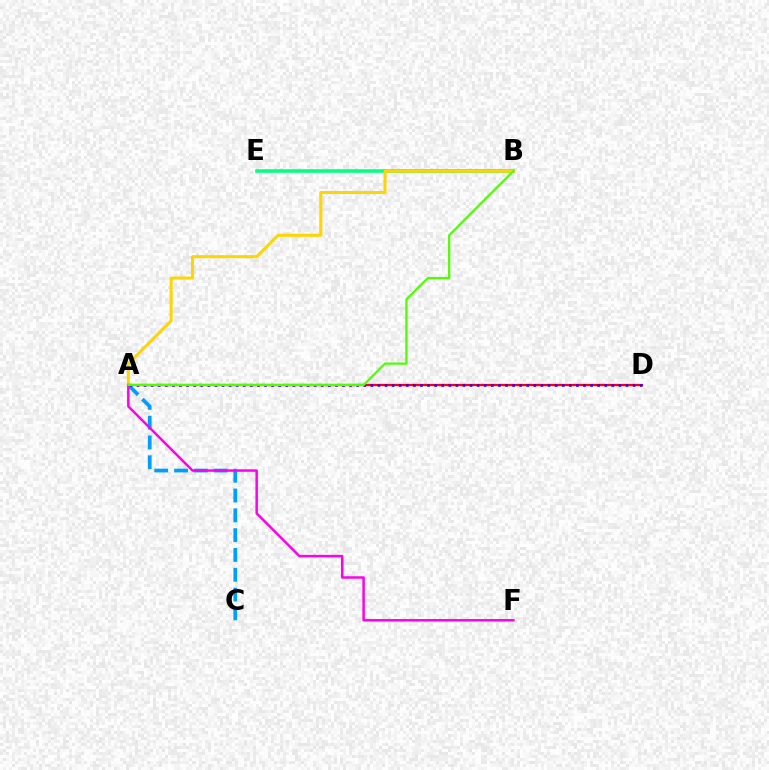{('A', 'D'): [{'color': '#ff0000', 'line_style': 'solid', 'thickness': 1.63}, {'color': '#3700ff', 'line_style': 'dotted', 'thickness': 1.93}], ('B', 'E'): [{'color': '#00ff86', 'line_style': 'solid', 'thickness': 2.54}], ('A', 'C'): [{'color': '#009eff', 'line_style': 'dashed', 'thickness': 2.69}], ('A', 'B'): [{'color': '#ffd500', 'line_style': 'solid', 'thickness': 2.17}, {'color': '#4fff00', 'line_style': 'solid', 'thickness': 1.6}], ('A', 'F'): [{'color': '#ff00ed', 'line_style': 'solid', 'thickness': 1.8}]}